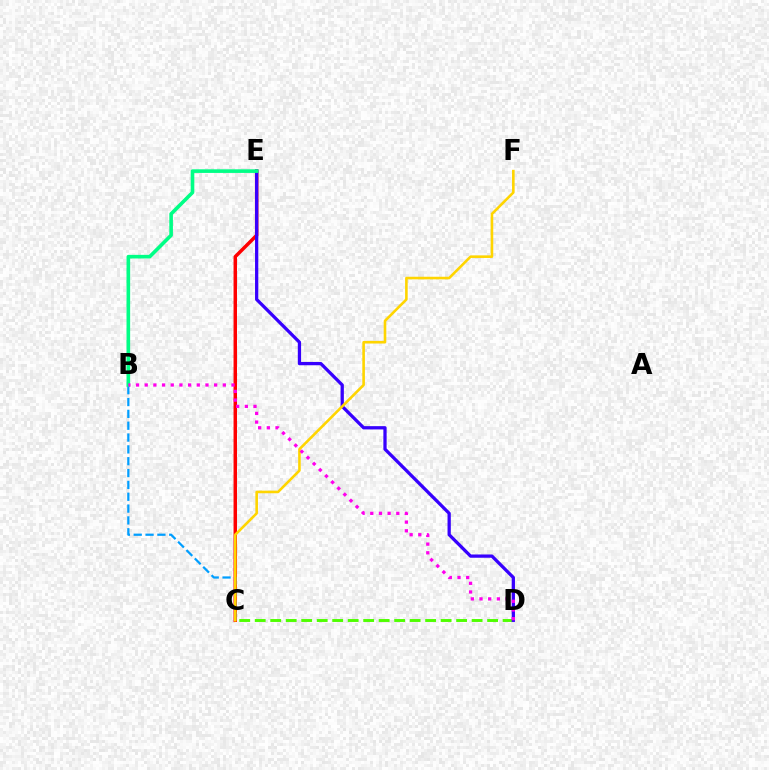{('C', 'D'): [{'color': '#4fff00', 'line_style': 'dashed', 'thickness': 2.1}], ('C', 'E'): [{'color': '#ff0000', 'line_style': 'solid', 'thickness': 2.5}], ('D', 'E'): [{'color': '#3700ff', 'line_style': 'solid', 'thickness': 2.35}], ('B', 'C'): [{'color': '#009eff', 'line_style': 'dashed', 'thickness': 1.61}], ('C', 'F'): [{'color': '#ffd500', 'line_style': 'solid', 'thickness': 1.87}], ('B', 'E'): [{'color': '#00ff86', 'line_style': 'solid', 'thickness': 2.61}], ('B', 'D'): [{'color': '#ff00ed', 'line_style': 'dotted', 'thickness': 2.36}]}